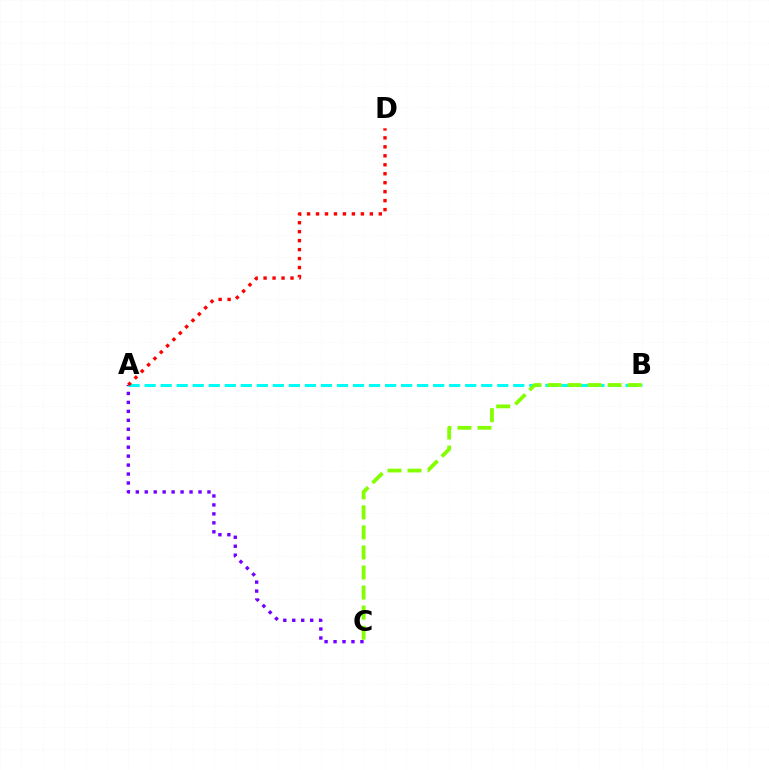{('A', 'C'): [{'color': '#7200ff', 'line_style': 'dotted', 'thickness': 2.43}], ('A', 'B'): [{'color': '#00fff6', 'line_style': 'dashed', 'thickness': 2.18}], ('B', 'C'): [{'color': '#84ff00', 'line_style': 'dashed', 'thickness': 2.72}], ('A', 'D'): [{'color': '#ff0000', 'line_style': 'dotted', 'thickness': 2.44}]}